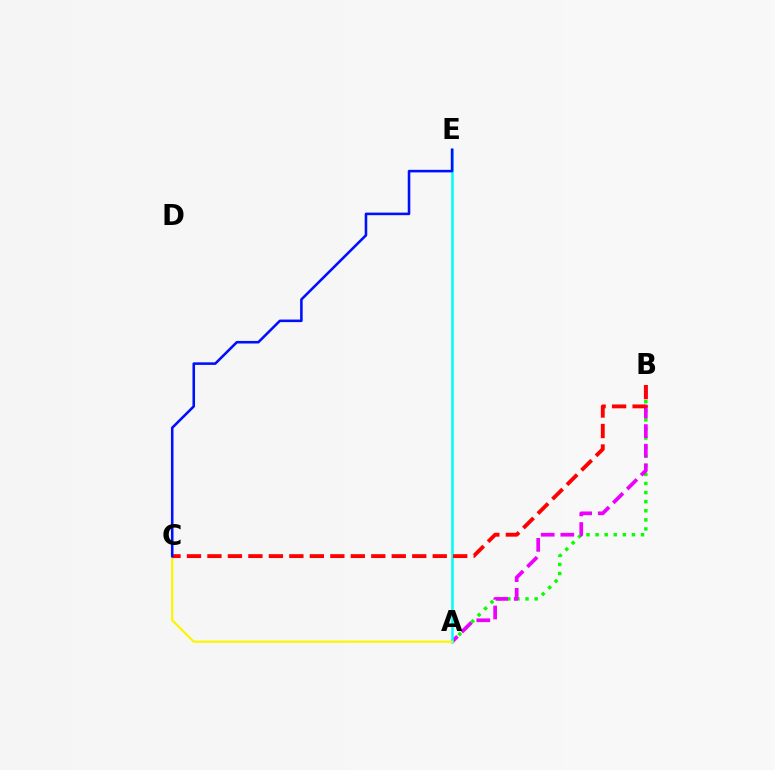{('A', 'B'): [{'color': '#08ff00', 'line_style': 'dotted', 'thickness': 2.47}, {'color': '#ee00ff', 'line_style': 'dashed', 'thickness': 2.67}], ('A', 'E'): [{'color': '#00fff6', 'line_style': 'solid', 'thickness': 1.84}], ('A', 'C'): [{'color': '#fcf500', 'line_style': 'solid', 'thickness': 1.58}], ('B', 'C'): [{'color': '#ff0000', 'line_style': 'dashed', 'thickness': 2.78}], ('C', 'E'): [{'color': '#0010ff', 'line_style': 'solid', 'thickness': 1.85}]}